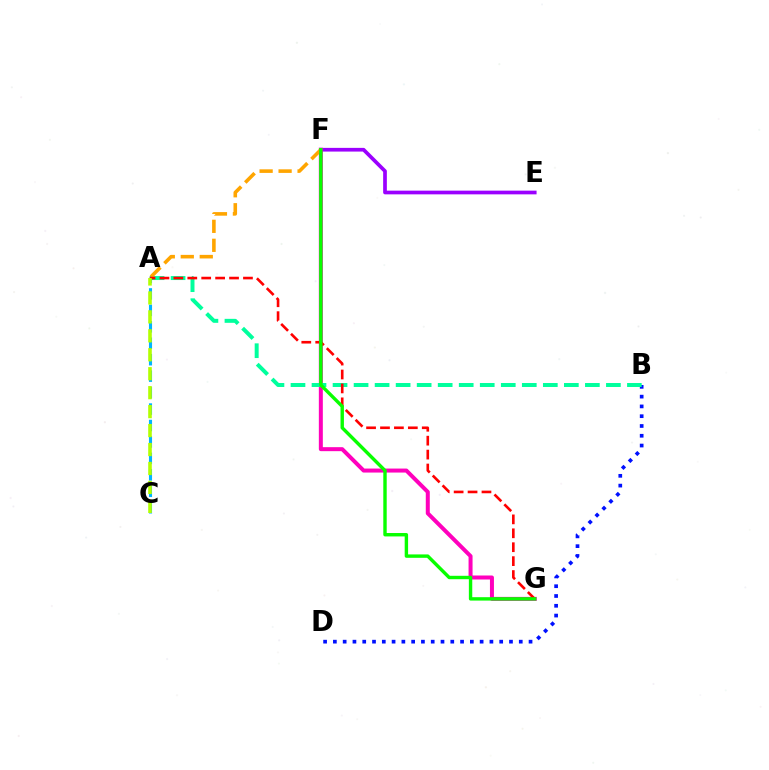{('E', 'F'): [{'color': '#9b00ff', 'line_style': 'solid', 'thickness': 2.67}], ('F', 'G'): [{'color': '#ff00bd', 'line_style': 'solid', 'thickness': 2.88}, {'color': '#08ff00', 'line_style': 'solid', 'thickness': 2.45}], ('B', 'D'): [{'color': '#0010ff', 'line_style': 'dotted', 'thickness': 2.66}], ('A', 'C'): [{'color': '#00b5ff', 'line_style': 'dashed', 'thickness': 2.23}, {'color': '#b3ff00', 'line_style': 'dashed', 'thickness': 2.57}], ('A', 'B'): [{'color': '#00ff9d', 'line_style': 'dashed', 'thickness': 2.86}], ('A', 'F'): [{'color': '#ffa500', 'line_style': 'dashed', 'thickness': 2.58}], ('A', 'G'): [{'color': '#ff0000', 'line_style': 'dashed', 'thickness': 1.89}]}